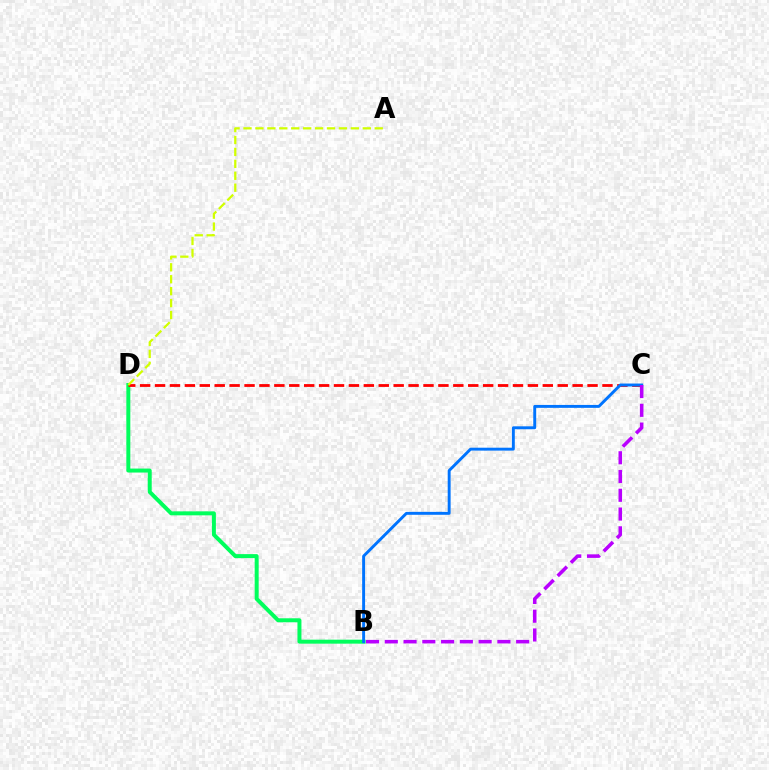{('B', 'D'): [{'color': '#00ff5c', 'line_style': 'solid', 'thickness': 2.87}], ('C', 'D'): [{'color': '#ff0000', 'line_style': 'dashed', 'thickness': 2.03}], ('A', 'D'): [{'color': '#d1ff00', 'line_style': 'dashed', 'thickness': 1.62}], ('B', 'C'): [{'color': '#0074ff', 'line_style': 'solid', 'thickness': 2.1}, {'color': '#b900ff', 'line_style': 'dashed', 'thickness': 2.55}]}